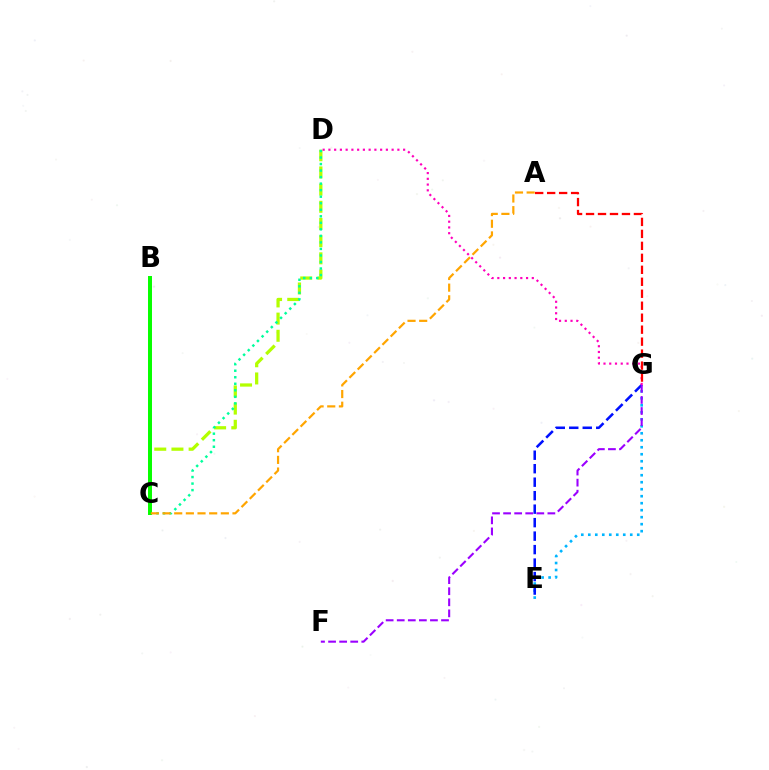{('E', 'G'): [{'color': '#00b5ff', 'line_style': 'dotted', 'thickness': 1.9}, {'color': '#0010ff', 'line_style': 'dashed', 'thickness': 1.83}], ('F', 'G'): [{'color': '#9b00ff', 'line_style': 'dashed', 'thickness': 1.5}], ('C', 'D'): [{'color': '#b3ff00', 'line_style': 'dashed', 'thickness': 2.33}, {'color': '#00ff9d', 'line_style': 'dotted', 'thickness': 1.77}], ('D', 'G'): [{'color': '#ff00bd', 'line_style': 'dotted', 'thickness': 1.56}], ('B', 'C'): [{'color': '#08ff00', 'line_style': 'solid', 'thickness': 2.86}], ('A', 'G'): [{'color': '#ff0000', 'line_style': 'dashed', 'thickness': 1.63}], ('A', 'C'): [{'color': '#ffa500', 'line_style': 'dashed', 'thickness': 1.58}]}